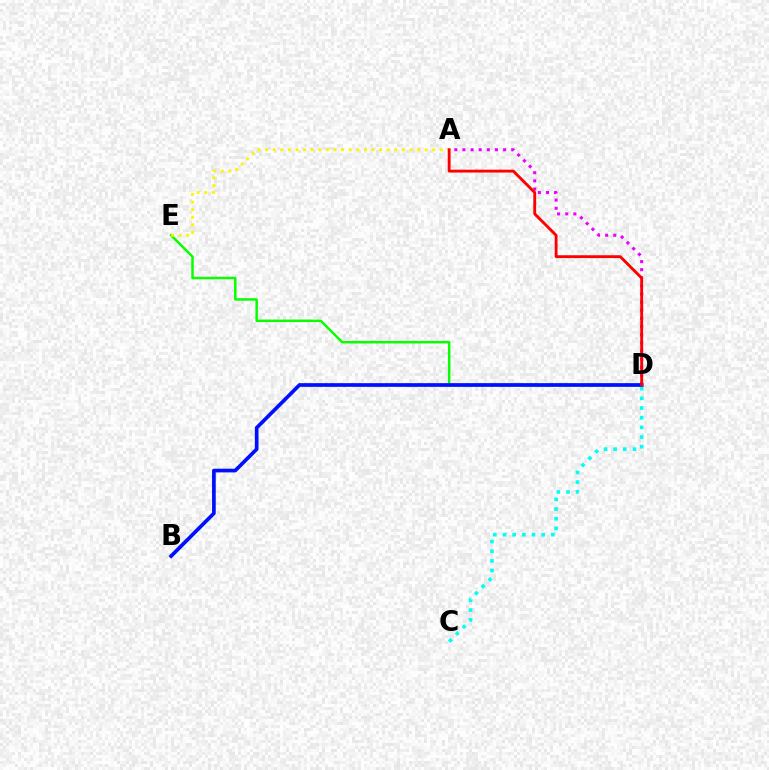{('D', 'E'): [{'color': '#08ff00', 'line_style': 'solid', 'thickness': 1.79}], ('A', 'E'): [{'color': '#fcf500', 'line_style': 'dotted', 'thickness': 2.06}], ('C', 'D'): [{'color': '#00fff6', 'line_style': 'dotted', 'thickness': 2.63}], ('A', 'D'): [{'color': '#ee00ff', 'line_style': 'dotted', 'thickness': 2.21}, {'color': '#ff0000', 'line_style': 'solid', 'thickness': 2.06}], ('B', 'D'): [{'color': '#0010ff', 'line_style': 'solid', 'thickness': 2.66}]}